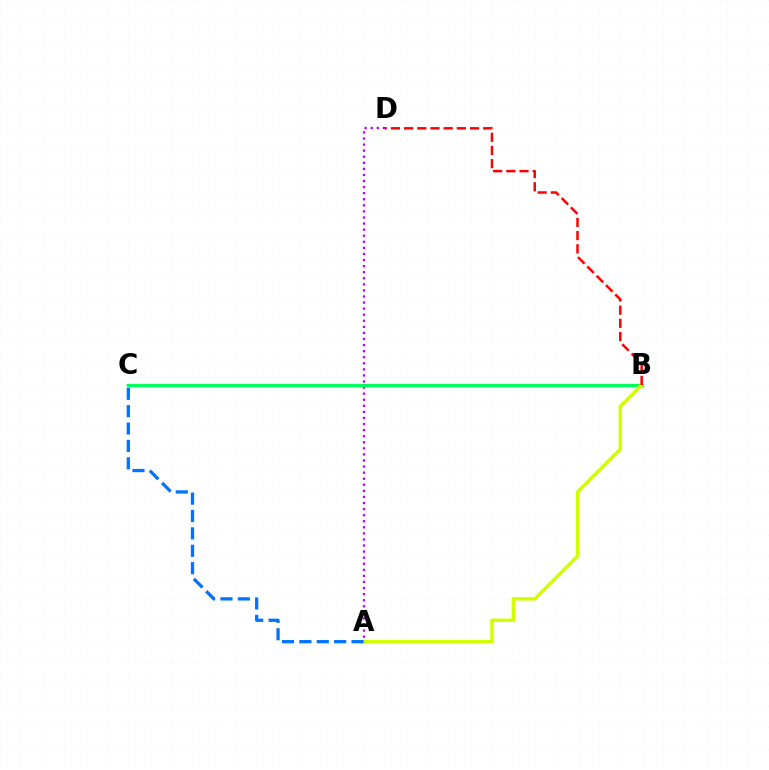{('A', 'D'): [{'color': '#b900ff', 'line_style': 'dotted', 'thickness': 1.65}], ('B', 'C'): [{'color': '#00ff5c', 'line_style': 'solid', 'thickness': 2.42}], ('A', 'B'): [{'color': '#d1ff00', 'line_style': 'solid', 'thickness': 2.46}], ('B', 'D'): [{'color': '#ff0000', 'line_style': 'dashed', 'thickness': 1.79}], ('A', 'C'): [{'color': '#0074ff', 'line_style': 'dashed', 'thickness': 2.36}]}